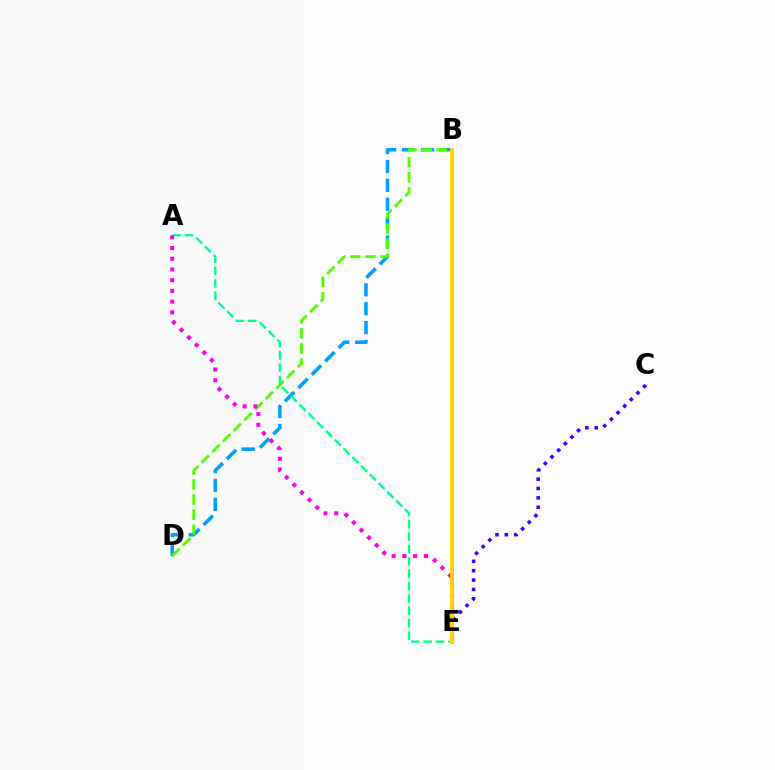{('B', 'D'): [{'color': '#009eff', 'line_style': 'dashed', 'thickness': 2.57}, {'color': '#4fff00', 'line_style': 'dashed', 'thickness': 2.05}], ('B', 'E'): [{'color': '#ff0000', 'line_style': 'solid', 'thickness': 2.01}, {'color': '#ffd500', 'line_style': 'solid', 'thickness': 2.77}], ('A', 'E'): [{'color': '#00ff86', 'line_style': 'dashed', 'thickness': 1.68}, {'color': '#ff00ed', 'line_style': 'dotted', 'thickness': 2.91}], ('C', 'E'): [{'color': '#3700ff', 'line_style': 'dotted', 'thickness': 2.54}]}